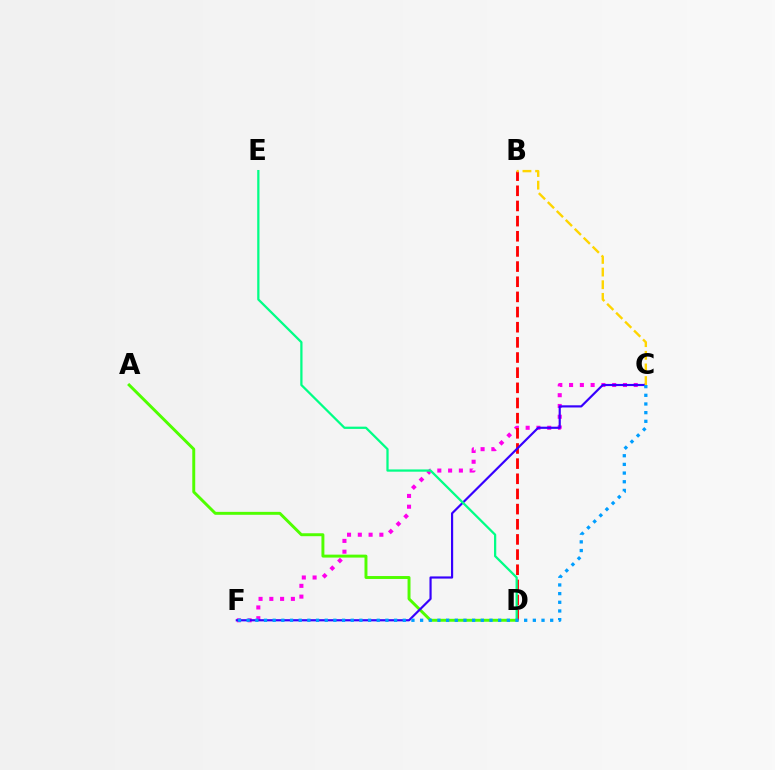{('A', 'D'): [{'color': '#4fff00', 'line_style': 'solid', 'thickness': 2.12}], ('C', 'F'): [{'color': '#ff00ed', 'line_style': 'dotted', 'thickness': 2.93}, {'color': '#3700ff', 'line_style': 'solid', 'thickness': 1.57}, {'color': '#009eff', 'line_style': 'dotted', 'thickness': 2.36}], ('B', 'D'): [{'color': '#ff0000', 'line_style': 'dashed', 'thickness': 2.06}], ('B', 'C'): [{'color': '#ffd500', 'line_style': 'dashed', 'thickness': 1.72}], ('D', 'E'): [{'color': '#00ff86', 'line_style': 'solid', 'thickness': 1.62}]}